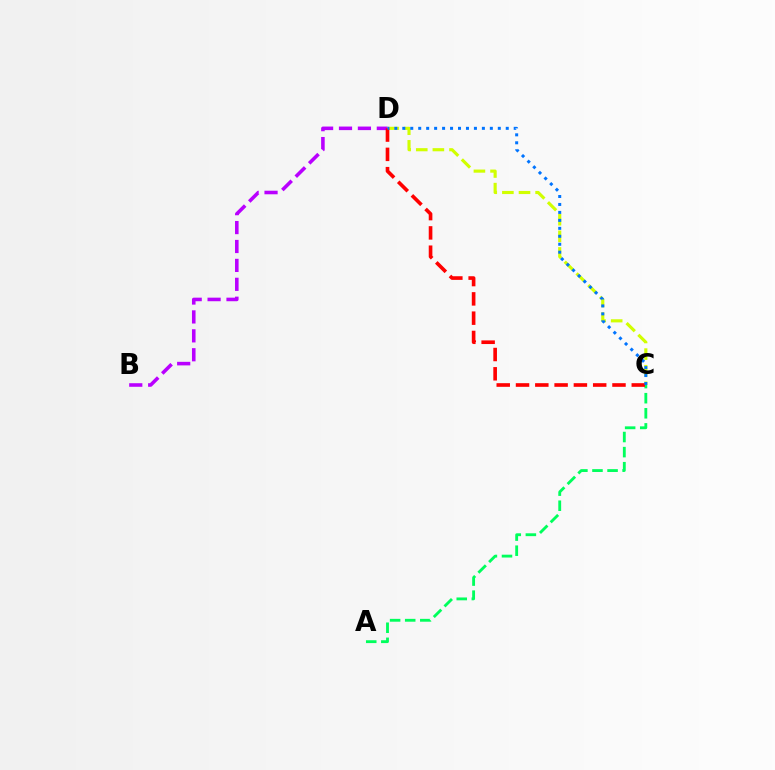{('C', 'D'): [{'color': '#d1ff00', 'line_style': 'dashed', 'thickness': 2.26}, {'color': '#ff0000', 'line_style': 'dashed', 'thickness': 2.62}, {'color': '#0074ff', 'line_style': 'dotted', 'thickness': 2.16}], ('B', 'D'): [{'color': '#b900ff', 'line_style': 'dashed', 'thickness': 2.57}], ('A', 'C'): [{'color': '#00ff5c', 'line_style': 'dashed', 'thickness': 2.05}]}